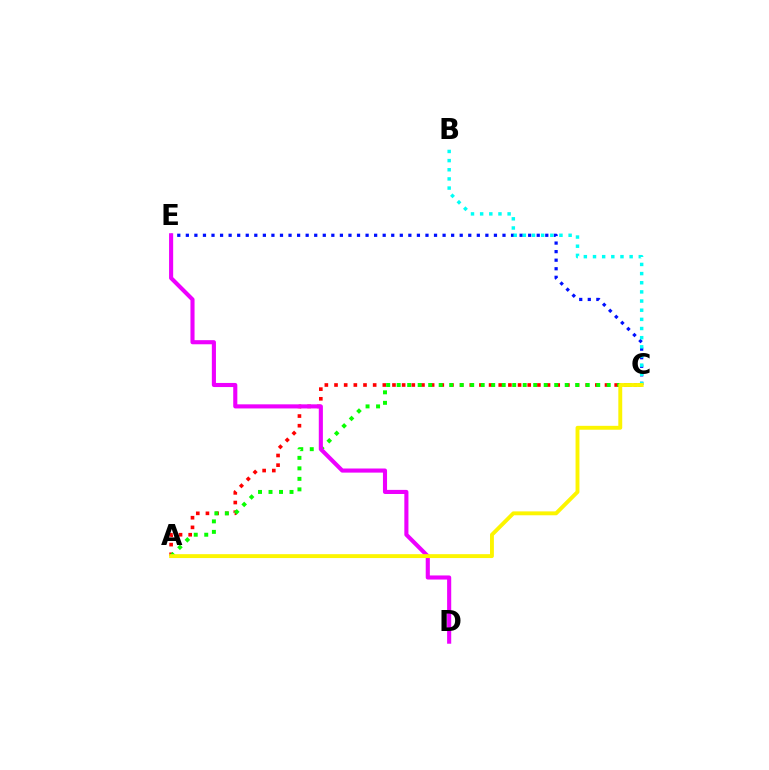{('A', 'C'): [{'color': '#ff0000', 'line_style': 'dotted', 'thickness': 2.62}, {'color': '#08ff00', 'line_style': 'dotted', 'thickness': 2.85}, {'color': '#fcf500', 'line_style': 'solid', 'thickness': 2.8}], ('C', 'E'): [{'color': '#0010ff', 'line_style': 'dotted', 'thickness': 2.33}], ('B', 'C'): [{'color': '#00fff6', 'line_style': 'dotted', 'thickness': 2.49}], ('D', 'E'): [{'color': '#ee00ff', 'line_style': 'solid', 'thickness': 2.96}]}